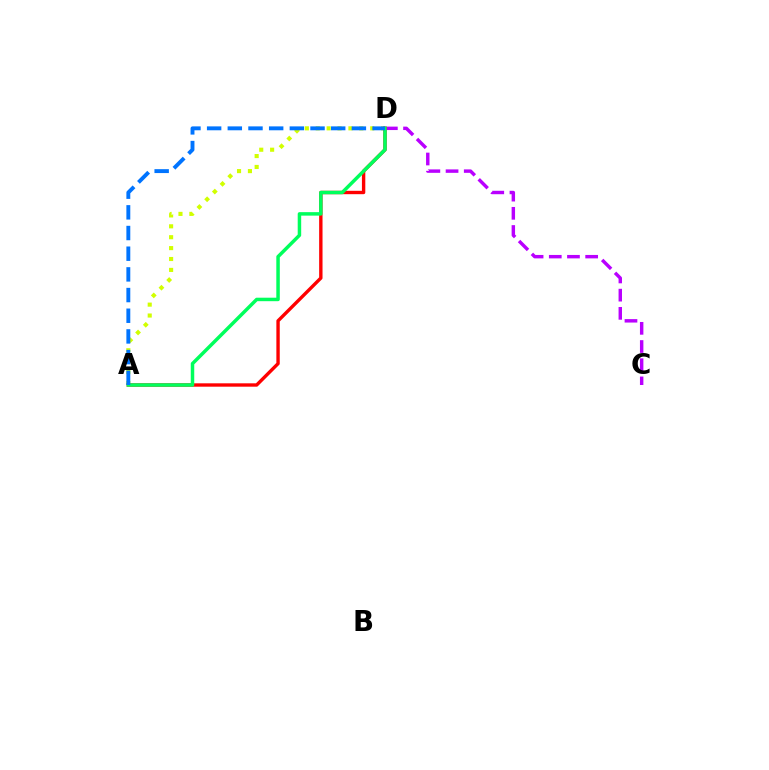{('C', 'D'): [{'color': '#b900ff', 'line_style': 'dashed', 'thickness': 2.47}], ('A', 'D'): [{'color': '#d1ff00', 'line_style': 'dotted', 'thickness': 2.96}, {'color': '#ff0000', 'line_style': 'solid', 'thickness': 2.43}, {'color': '#00ff5c', 'line_style': 'solid', 'thickness': 2.51}, {'color': '#0074ff', 'line_style': 'dashed', 'thickness': 2.81}]}